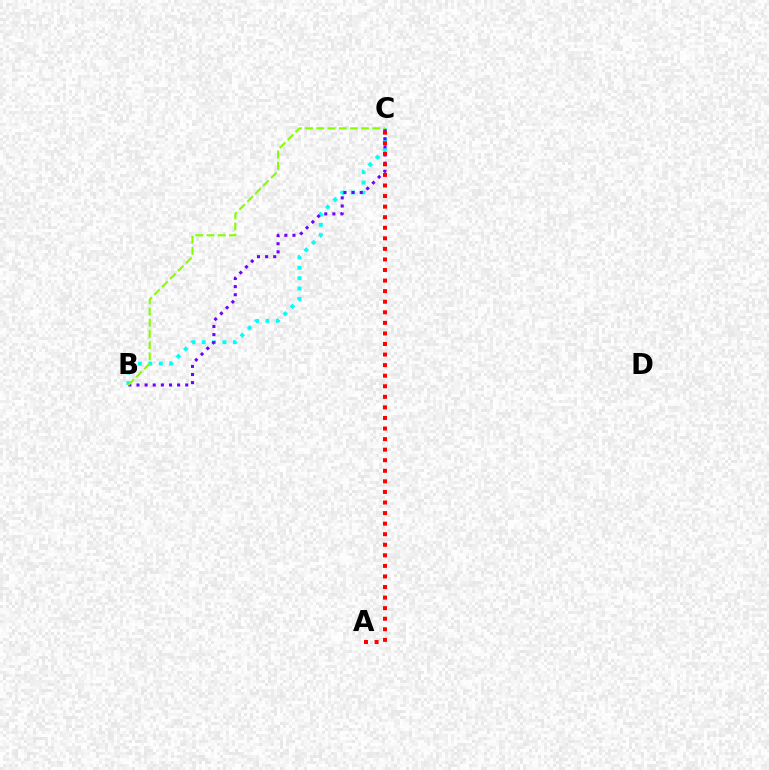{('B', 'C'): [{'color': '#00fff6', 'line_style': 'dotted', 'thickness': 2.82}, {'color': '#7200ff', 'line_style': 'dotted', 'thickness': 2.21}, {'color': '#84ff00', 'line_style': 'dashed', 'thickness': 1.52}], ('A', 'C'): [{'color': '#ff0000', 'line_style': 'dotted', 'thickness': 2.87}]}